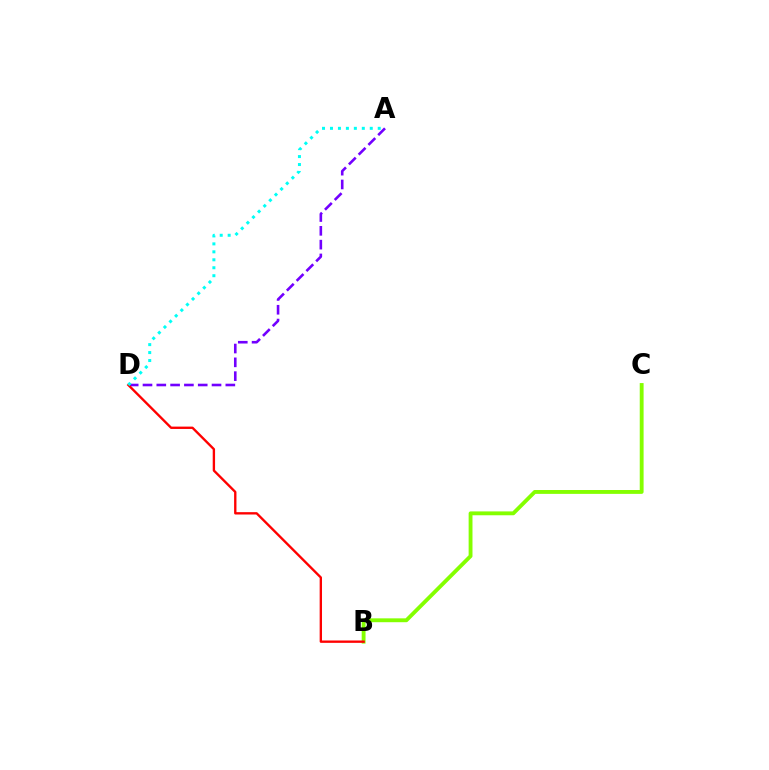{('B', 'C'): [{'color': '#84ff00', 'line_style': 'solid', 'thickness': 2.78}], ('A', 'D'): [{'color': '#7200ff', 'line_style': 'dashed', 'thickness': 1.88}, {'color': '#00fff6', 'line_style': 'dotted', 'thickness': 2.16}], ('B', 'D'): [{'color': '#ff0000', 'line_style': 'solid', 'thickness': 1.69}]}